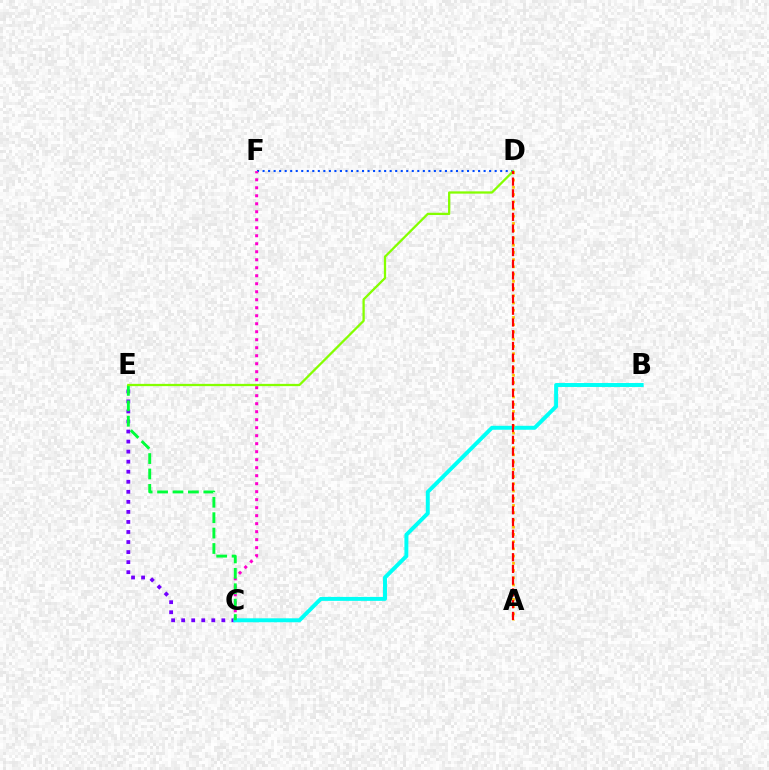{('C', 'E'): [{'color': '#7200ff', 'line_style': 'dotted', 'thickness': 2.73}, {'color': '#00ff39', 'line_style': 'dashed', 'thickness': 2.09}], ('D', 'F'): [{'color': '#004bff', 'line_style': 'dotted', 'thickness': 1.5}], ('C', 'F'): [{'color': '#ff00cf', 'line_style': 'dotted', 'thickness': 2.17}], ('B', 'C'): [{'color': '#00fff6', 'line_style': 'solid', 'thickness': 2.85}], ('A', 'D'): [{'color': '#ffbd00', 'line_style': 'dotted', 'thickness': 1.96}, {'color': '#ff0000', 'line_style': 'dashed', 'thickness': 1.59}], ('D', 'E'): [{'color': '#84ff00', 'line_style': 'solid', 'thickness': 1.64}]}